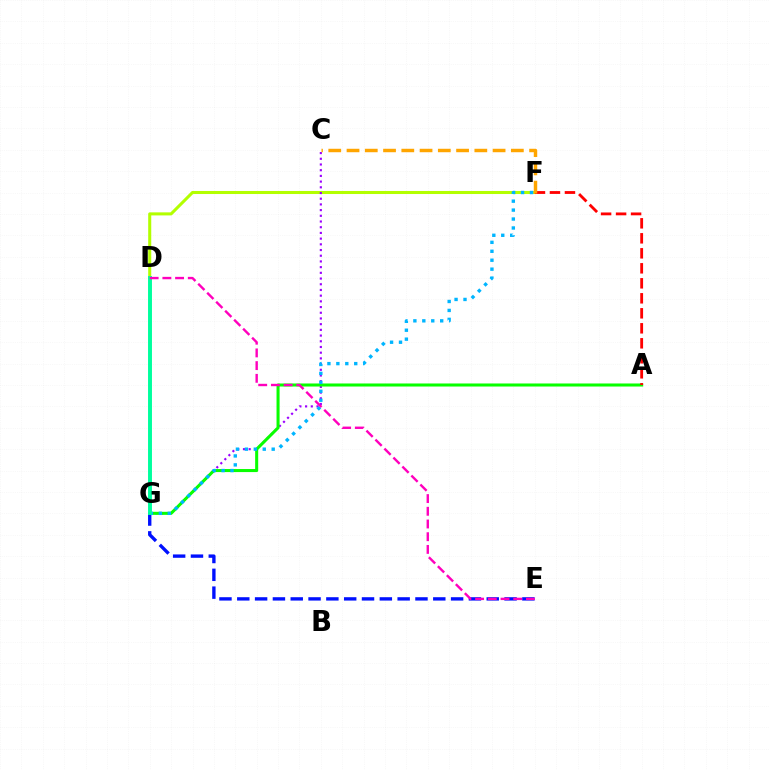{('D', 'F'): [{'color': '#b3ff00', 'line_style': 'solid', 'thickness': 2.2}], ('C', 'G'): [{'color': '#9b00ff', 'line_style': 'dotted', 'thickness': 1.55}], ('A', 'G'): [{'color': '#08ff00', 'line_style': 'solid', 'thickness': 2.19}], ('A', 'F'): [{'color': '#ff0000', 'line_style': 'dashed', 'thickness': 2.04}], ('F', 'G'): [{'color': '#00b5ff', 'line_style': 'dotted', 'thickness': 2.43}], ('E', 'G'): [{'color': '#0010ff', 'line_style': 'dashed', 'thickness': 2.42}], ('D', 'G'): [{'color': '#00ff9d', 'line_style': 'solid', 'thickness': 2.83}], ('D', 'E'): [{'color': '#ff00bd', 'line_style': 'dashed', 'thickness': 1.73}], ('C', 'F'): [{'color': '#ffa500', 'line_style': 'dashed', 'thickness': 2.48}]}